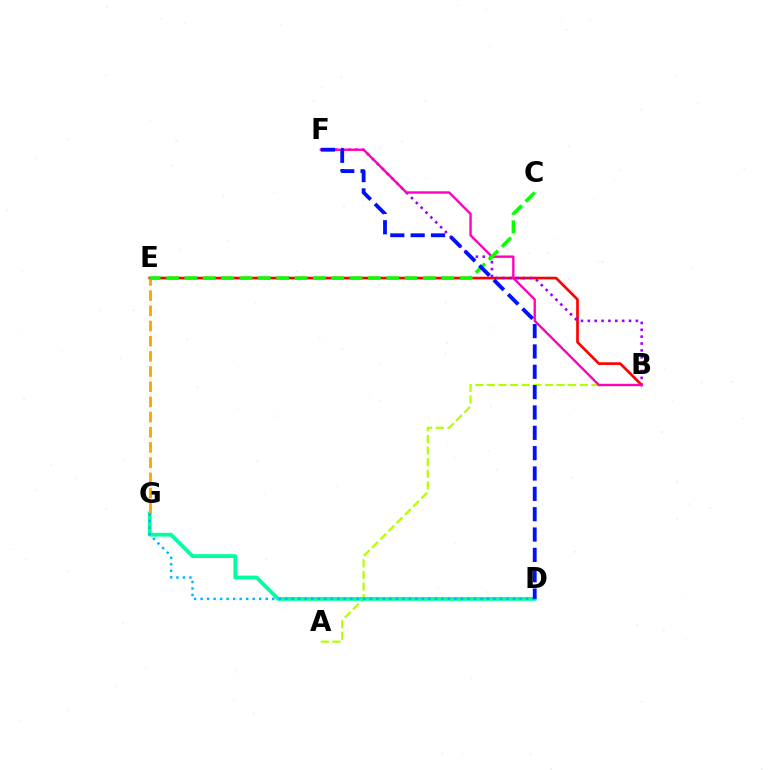{('B', 'E'): [{'color': '#ff0000', 'line_style': 'solid', 'thickness': 1.93}], ('B', 'F'): [{'color': '#9b00ff', 'line_style': 'dotted', 'thickness': 1.87}, {'color': '#ff00bd', 'line_style': 'solid', 'thickness': 1.71}], ('A', 'B'): [{'color': '#b3ff00', 'line_style': 'dashed', 'thickness': 1.58}], ('D', 'G'): [{'color': '#00ff9d', 'line_style': 'solid', 'thickness': 2.74}, {'color': '#00b5ff', 'line_style': 'dotted', 'thickness': 1.77}], ('E', 'G'): [{'color': '#ffa500', 'line_style': 'dashed', 'thickness': 2.06}], ('C', 'E'): [{'color': '#08ff00', 'line_style': 'dashed', 'thickness': 2.49}], ('D', 'F'): [{'color': '#0010ff', 'line_style': 'dashed', 'thickness': 2.76}]}